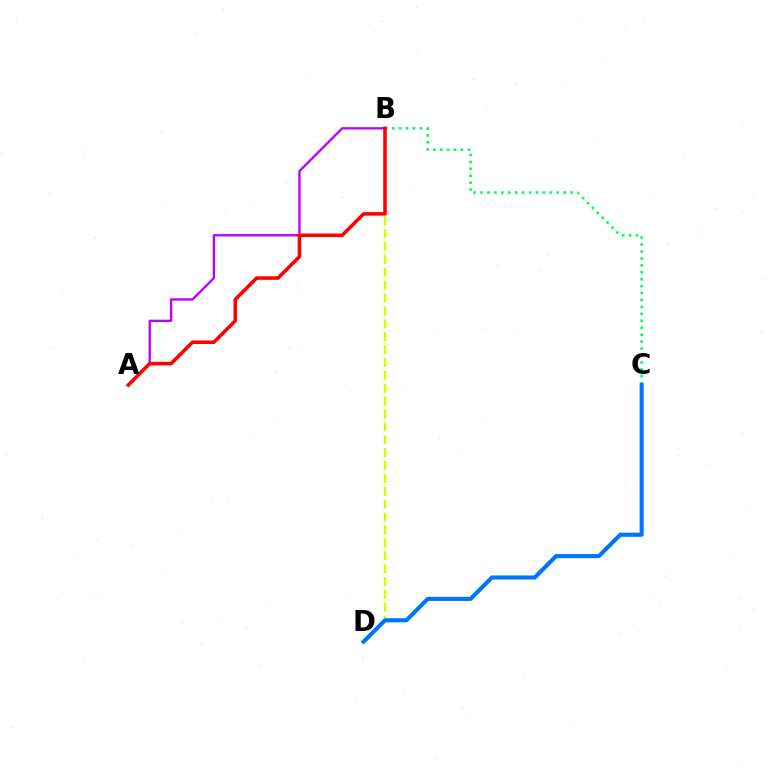{('A', 'B'): [{'color': '#b900ff', 'line_style': 'solid', 'thickness': 1.66}, {'color': '#ff0000', 'line_style': 'solid', 'thickness': 2.55}], ('B', 'D'): [{'color': '#d1ff00', 'line_style': 'dashed', 'thickness': 1.75}], ('B', 'C'): [{'color': '#00ff5c', 'line_style': 'dotted', 'thickness': 1.88}], ('C', 'D'): [{'color': '#0074ff', 'line_style': 'solid', 'thickness': 2.96}]}